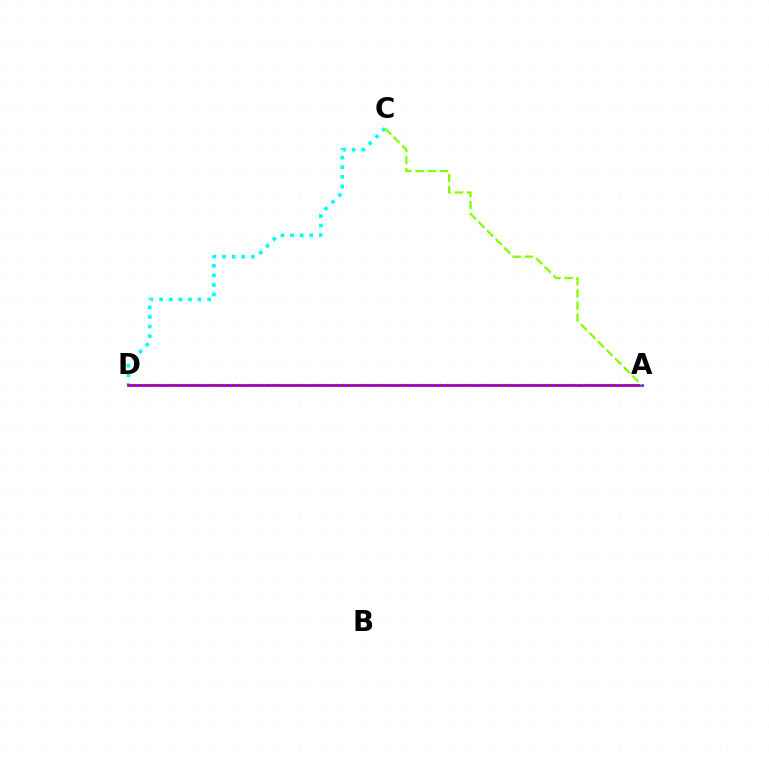{('C', 'D'): [{'color': '#00fff6', 'line_style': 'dotted', 'thickness': 2.61}], ('A', 'D'): [{'color': '#7200ff', 'line_style': 'solid', 'thickness': 1.92}, {'color': '#ff0000', 'line_style': 'dotted', 'thickness': 1.57}], ('A', 'C'): [{'color': '#84ff00', 'line_style': 'dashed', 'thickness': 1.65}]}